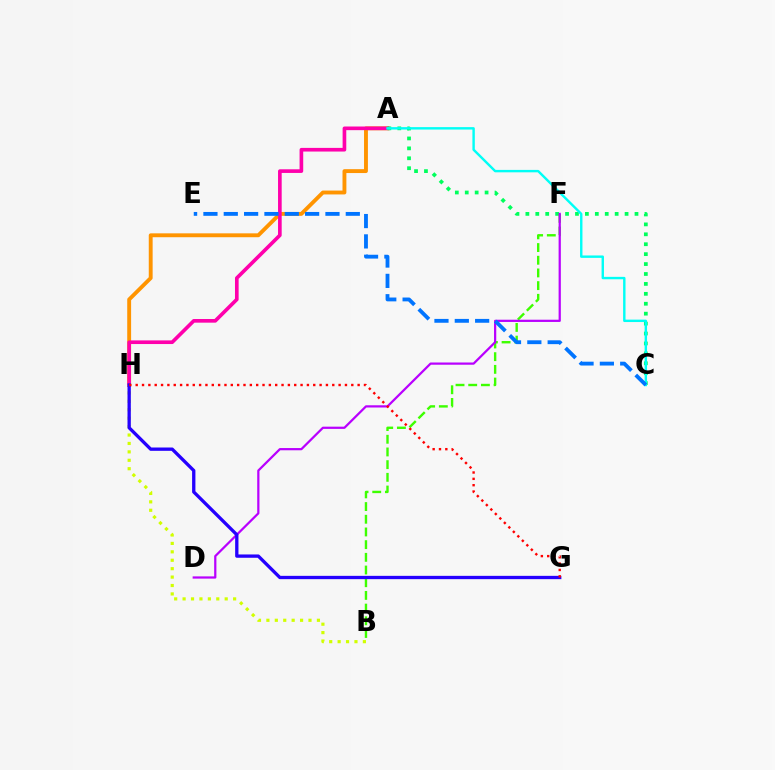{('A', 'H'): [{'color': '#ff9400', 'line_style': 'solid', 'thickness': 2.79}, {'color': '#ff00ac', 'line_style': 'solid', 'thickness': 2.63}], ('A', 'C'): [{'color': '#00ff5c', 'line_style': 'dotted', 'thickness': 2.7}, {'color': '#00fff6', 'line_style': 'solid', 'thickness': 1.73}], ('B', 'H'): [{'color': '#d1ff00', 'line_style': 'dotted', 'thickness': 2.29}], ('B', 'F'): [{'color': '#3dff00', 'line_style': 'dashed', 'thickness': 1.72}], ('D', 'F'): [{'color': '#b900ff', 'line_style': 'solid', 'thickness': 1.61}], ('C', 'E'): [{'color': '#0074ff', 'line_style': 'dashed', 'thickness': 2.76}], ('G', 'H'): [{'color': '#2500ff', 'line_style': 'solid', 'thickness': 2.39}, {'color': '#ff0000', 'line_style': 'dotted', 'thickness': 1.72}]}